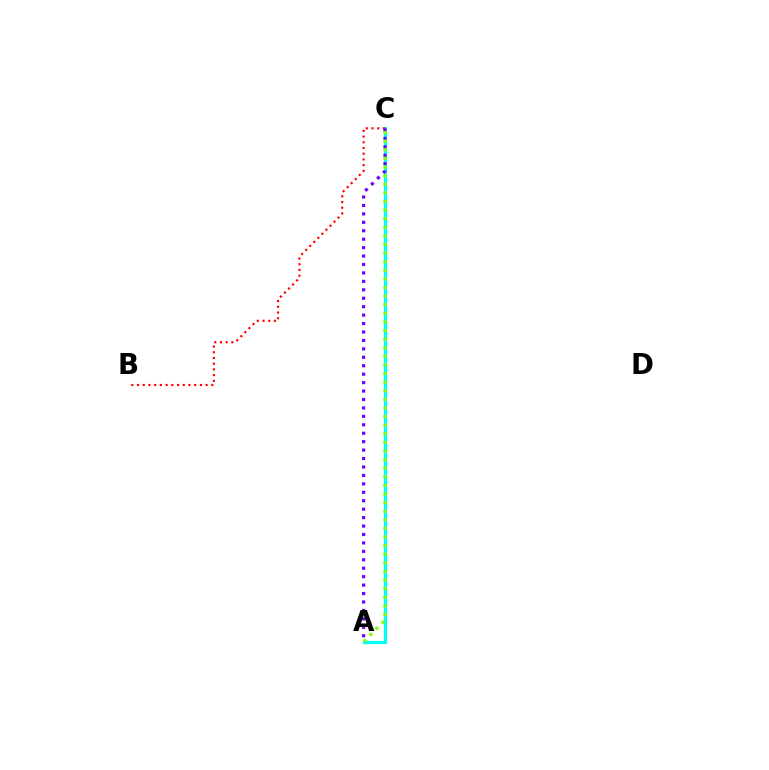{('A', 'C'): [{'color': '#00fff6', 'line_style': 'solid', 'thickness': 2.34}, {'color': '#7200ff', 'line_style': 'dotted', 'thickness': 2.29}, {'color': '#84ff00', 'line_style': 'dotted', 'thickness': 2.34}], ('B', 'C'): [{'color': '#ff0000', 'line_style': 'dotted', 'thickness': 1.55}]}